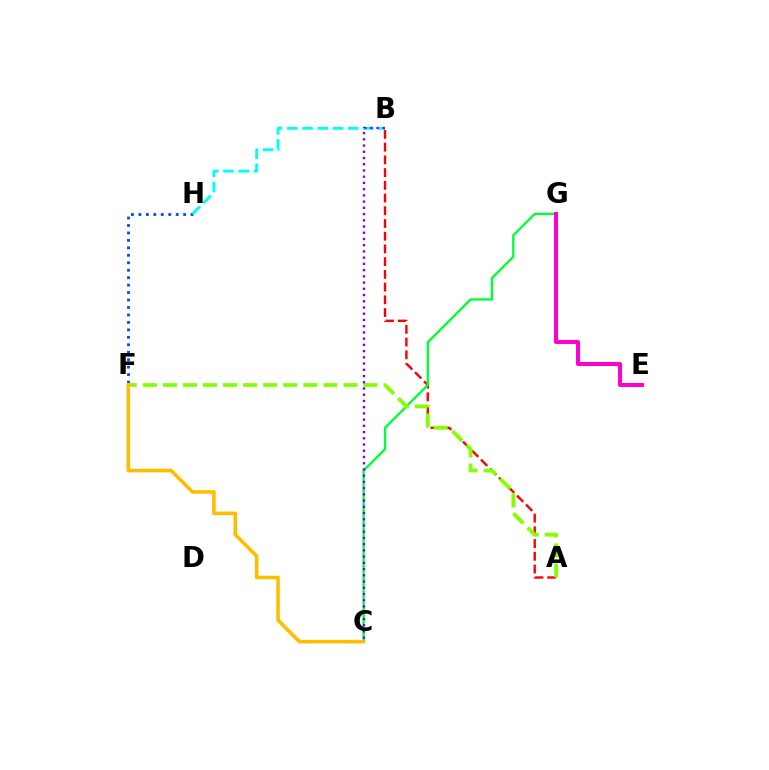{('F', 'H'): [{'color': '#004bff', 'line_style': 'dotted', 'thickness': 2.03}], ('A', 'B'): [{'color': '#ff0000', 'line_style': 'dashed', 'thickness': 1.73}], ('C', 'G'): [{'color': '#00ff39', 'line_style': 'solid', 'thickness': 1.69}], ('A', 'F'): [{'color': '#84ff00', 'line_style': 'dashed', 'thickness': 2.73}], ('B', 'H'): [{'color': '#00fff6', 'line_style': 'dashed', 'thickness': 2.07}], ('B', 'C'): [{'color': '#7200ff', 'line_style': 'dotted', 'thickness': 1.69}], ('C', 'F'): [{'color': '#ffbd00', 'line_style': 'solid', 'thickness': 2.59}], ('E', 'G'): [{'color': '#ff00cf', 'line_style': 'solid', 'thickness': 2.9}]}